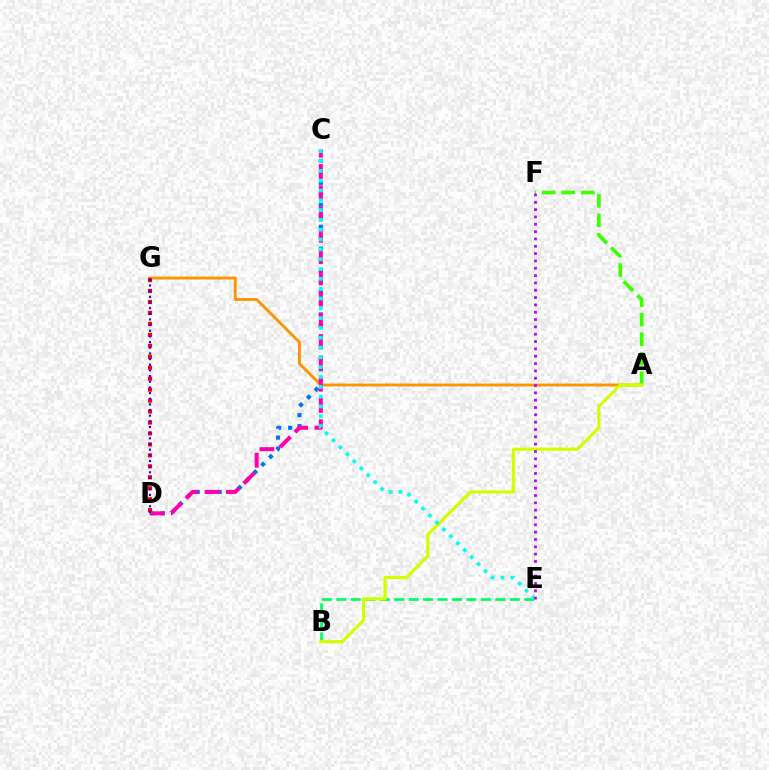{('A', 'G'): [{'color': '#ff9400', 'line_style': 'solid', 'thickness': 2.08}], ('C', 'D'): [{'color': '#0074ff', 'line_style': 'dotted', 'thickness': 2.98}, {'color': '#ff00ac', 'line_style': 'dashed', 'thickness': 2.89}], ('D', 'G'): [{'color': '#ff0000', 'line_style': 'dotted', 'thickness': 2.98}, {'color': '#2500ff', 'line_style': 'dotted', 'thickness': 1.54}], ('B', 'E'): [{'color': '#00ff5c', 'line_style': 'dashed', 'thickness': 1.96}], ('A', 'F'): [{'color': '#3dff00', 'line_style': 'dashed', 'thickness': 2.65}], ('A', 'B'): [{'color': '#d1ff00', 'line_style': 'solid', 'thickness': 2.28}], ('C', 'E'): [{'color': '#00fff6', 'line_style': 'dotted', 'thickness': 2.67}], ('E', 'F'): [{'color': '#b900ff', 'line_style': 'dotted', 'thickness': 1.99}]}